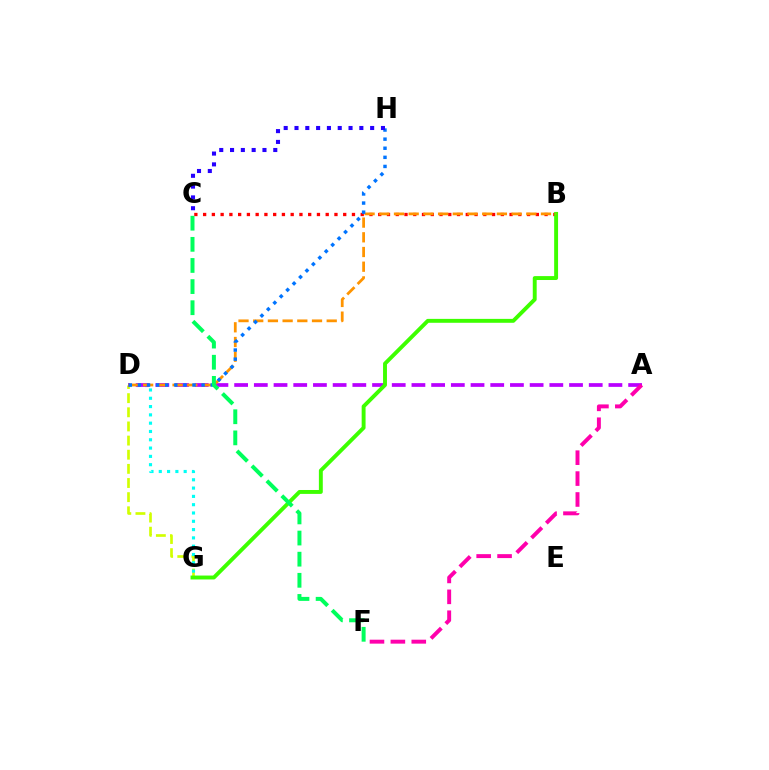{('D', 'G'): [{'color': '#d1ff00', 'line_style': 'dashed', 'thickness': 1.92}, {'color': '#00fff6', 'line_style': 'dotted', 'thickness': 2.26}], ('A', 'D'): [{'color': '#b900ff', 'line_style': 'dashed', 'thickness': 2.68}], ('B', 'C'): [{'color': '#ff0000', 'line_style': 'dotted', 'thickness': 2.38}], ('B', 'G'): [{'color': '#3dff00', 'line_style': 'solid', 'thickness': 2.81}], ('B', 'D'): [{'color': '#ff9400', 'line_style': 'dashed', 'thickness': 2.0}], ('A', 'F'): [{'color': '#ff00ac', 'line_style': 'dashed', 'thickness': 2.84}], ('D', 'H'): [{'color': '#0074ff', 'line_style': 'dotted', 'thickness': 2.47}], ('C', 'F'): [{'color': '#00ff5c', 'line_style': 'dashed', 'thickness': 2.87}], ('C', 'H'): [{'color': '#2500ff', 'line_style': 'dotted', 'thickness': 2.94}]}